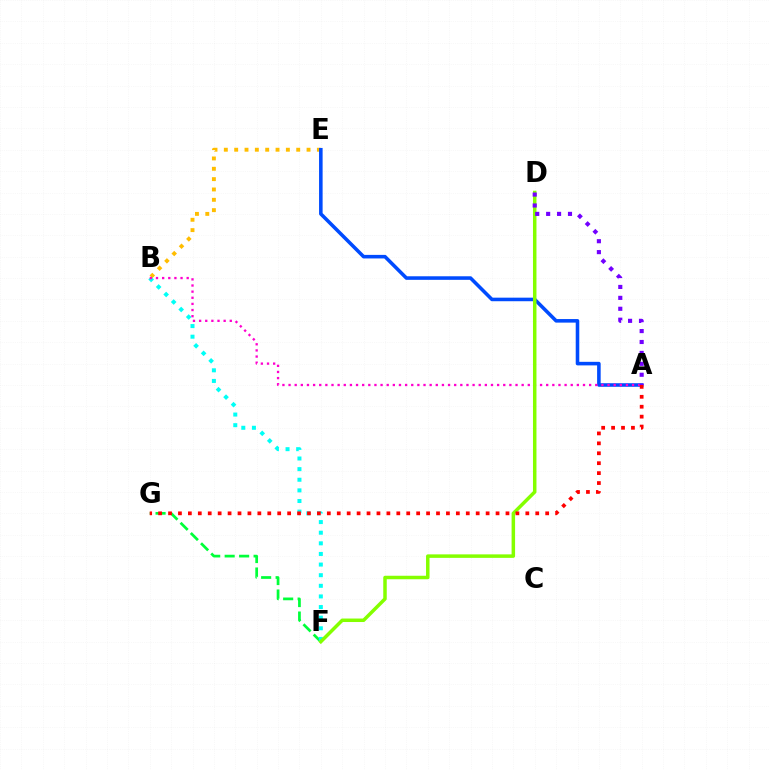{('F', 'G'): [{'color': '#00ff39', 'line_style': 'dashed', 'thickness': 1.97}], ('B', 'E'): [{'color': '#ffbd00', 'line_style': 'dotted', 'thickness': 2.81}], ('A', 'E'): [{'color': '#004bff', 'line_style': 'solid', 'thickness': 2.57}], ('B', 'F'): [{'color': '#00fff6', 'line_style': 'dotted', 'thickness': 2.89}], ('A', 'B'): [{'color': '#ff00cf', 'line_style': 'dotted', 'thickness': 1.67}], ('D', 'F'): [{'color': '#84ff00', 'line_style': 'solid', 'thickness': 2.52}], ('A', 'D'): [{'color': '#7200ff', 'line_style': 'dotted', 'thickness': 2.97}], ('A', 'G'): [{'color': '#ff0000', 'line_style': 'dotted', 'thickness': 2.7}]}